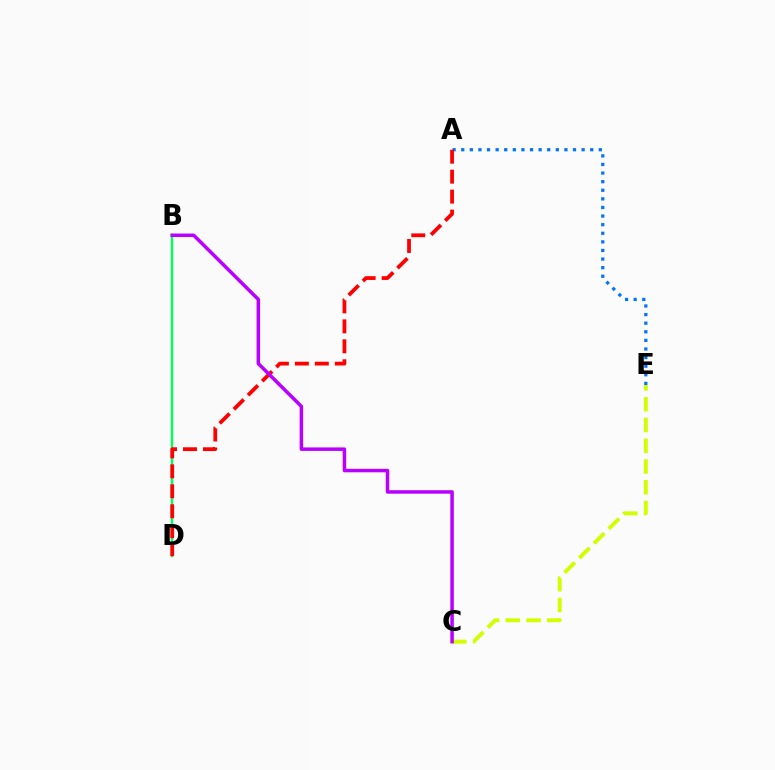{('C', 'E'): [{'color': '#d1ff00', 'line_style': 'dashed', 'thickness': 2.82}], ('B', 'D'): [{'color': '#00ff5c', 'line_style': 'solid', 'thickness': 1.74}], ('A', 'E'): [{'color': '#0074ff', 'line_style': 'dotted', 'thickness': 2.34}], ('A', 'D'): [{'color': '#ff0000', 'line_style': 'dashed', 'thickness': 2.71}], ('B', 'C'): [{'color': '#b900ff', 'line_style': 'solid', 'thickness': 2.52}]}